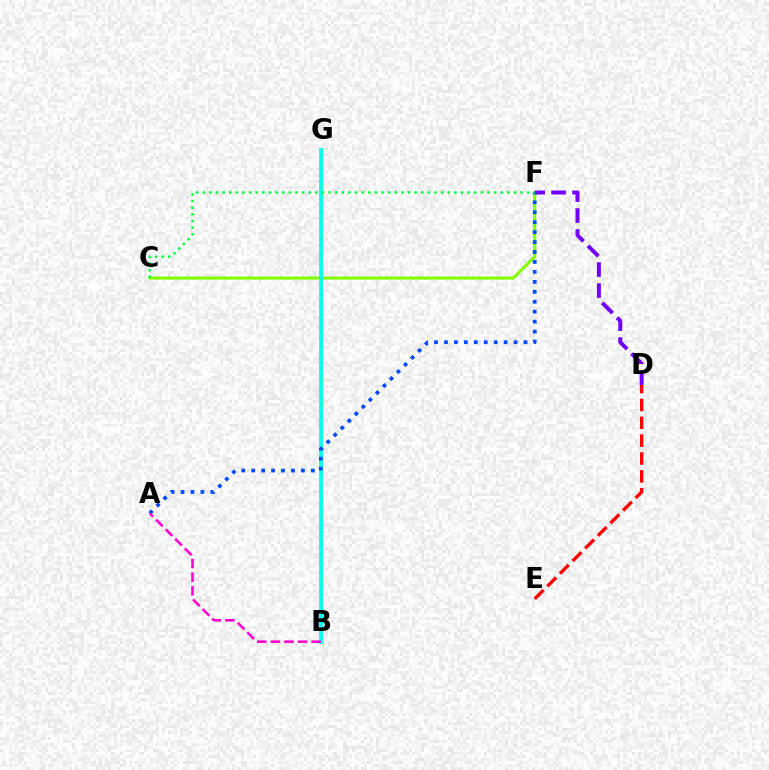{('C', 'F'): [{'color': '#84ff00', 'line_style': 'solid', 'thickness': 2.21}, {'color': '#00ff39', 'line_style': 'dotted', 'thickness': 1.8}], ('D', 'F'): [{'color': '#7200ff', 'line_style': 'dashed', 'thickness': 2.85}], ('B', 'G'): [{'color': '#ffbd00', 'line_style': 'solid', 'thickness': 2.41}, {'color': '#00fff6', 'line_style': 'solid', 'thickness': 2.7}], ('A', 'F'): [{'color': '#004bff', 'line_style': 'dotted', 'thickness': 2.7}], ('D', 'E'): [{'color': '#ff0000', 'line_style': 'dashed', 'thickness': 2.42}], ('A', 'B'): [{'color': '#ff00cf', 'line_style': 'dashed', 'thickness': 1.85}]}